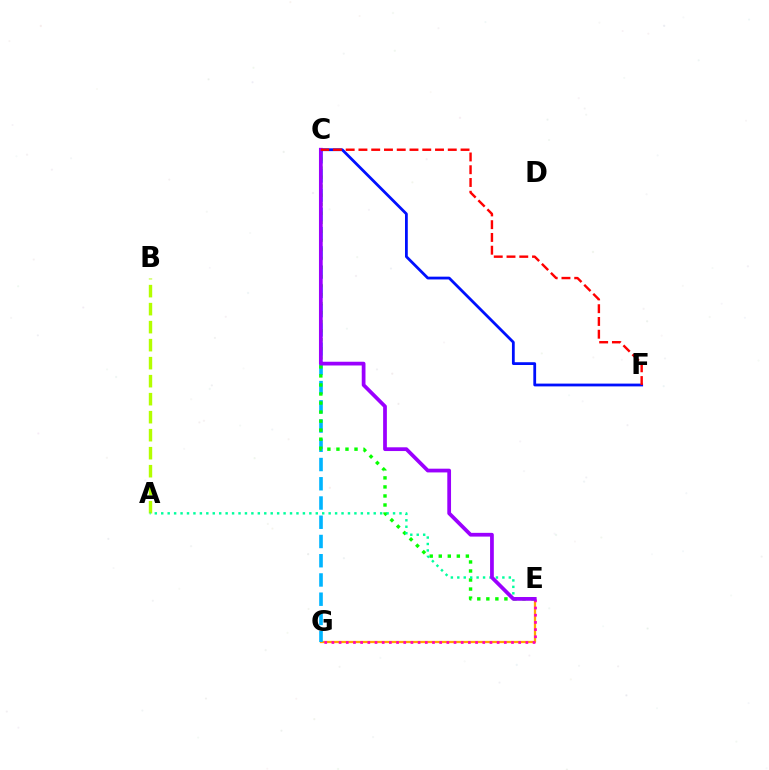{('A', 'B'): [{'color': '#b3ff00', 'line_style': 'dashed', 'thickness': 2.45}], ('E', 'G'): [{'color': '#ffa500', 'line_style': 'solid', 'thickness': 1.63}, {'color': '#ff00bd', 'line_style': 'dotted', 'thickness': 1.95}], ('C', 'G'): [{'color': '#00b5ff', 'line_style': 'dashed', 'thickness': 2.61}], ('C', 'E'): [{'color': '#08ff00', 'line_style': 'dotted', 'thickness': 2.45}, {'color': '#9b00ff', 'line_style': 'solid', 'thickness': 2.69}], ('A', 'E'): [{'color': '#00ff9d', 'line_style': 'dotted', 'thickness': 1.75}], ('C', 'F'): [{'color': '#0010ff', 'line_style': 'solid', 'thickness': 2.01}, {'color': '#ff0000', 'line_style': 'dashed', 'thickness': 1.73}]}